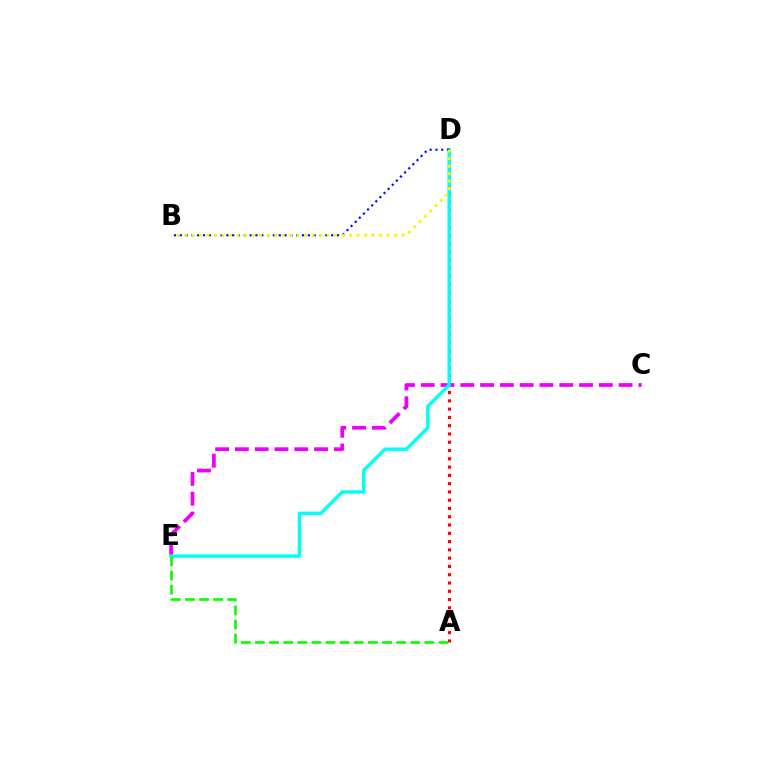{('A', 'D'): [{'color': '#ff0000', 'line_style': 'dotted', 'thickness': 2.25}], ('C', 'E'): [{'color': '#ee00ff', 'line_style': 'dashed', 'thickness': 2.69}], ('D', 'E'): [{'color': '#00fff6', 'line_style': 'solid', 'thickness': 2.45}], ('A', 'E'): [{'color': '#08ff00', 'line_style': 'dashed', 'thickness': 1.92}], ('B', 'D'): [{'color': '#0010ff', 'line_style': 'dotted', 'thickness': 1.58}, {'color': '#fcf500', 'line_style': 'dotted', 'thickness': 2.04}]}